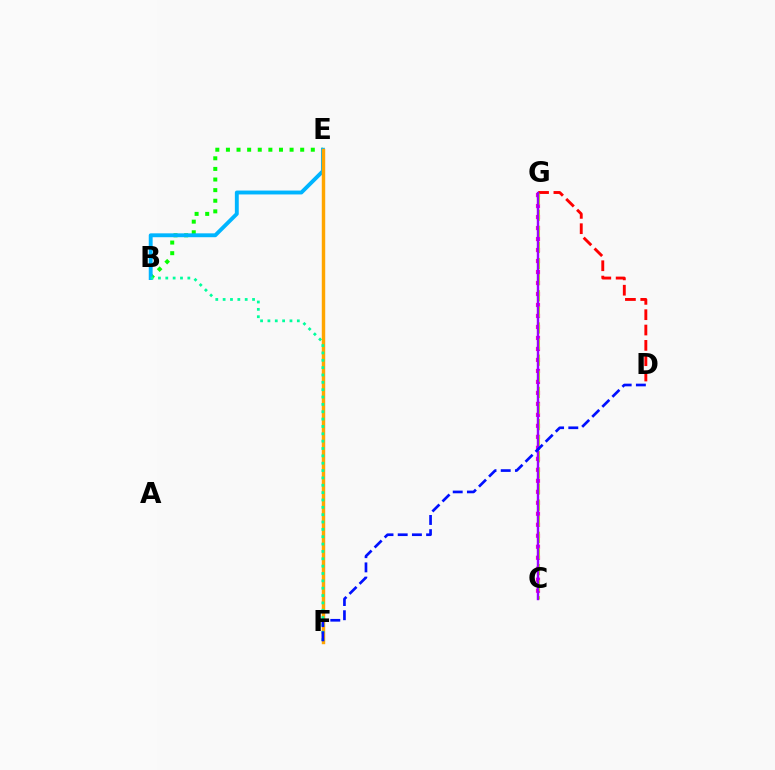{('C', 'G'): [{'color': '#ff00bd', 'line_style': 'dotted', 'thickness': 2.99}, {'color': '#b3ff00', 'line_style': 'dashed', 'thickness': 2.19}, {'color': '#9b00ff', 'line_style': 'solid', 'thickness': 1.74}], ('B', 'E'): [{'color': '#08ff00', 'line_style': 'dotted', 'thickness': 2.88}, {'color': '#00b5ff', 'line_style': 'solid', 'thickness': 2.8}], ('D', 'G'): [{'color': '#ff0000', 'line_style': 'dashed', 'thickness': 2.08}], ('E', 'F'): [{'color': '#ffa500', 'line_style': 'solid', 'thickness': 2.47}], ('B', 'F'): [{'color': '#00ff9d', 'line_style': 'dotted', 'thickness': 2.0}], ('D', 'F'): [{'color': '#0010ff', 'line_style': 'dashed', 'thickness': 1.93}]}